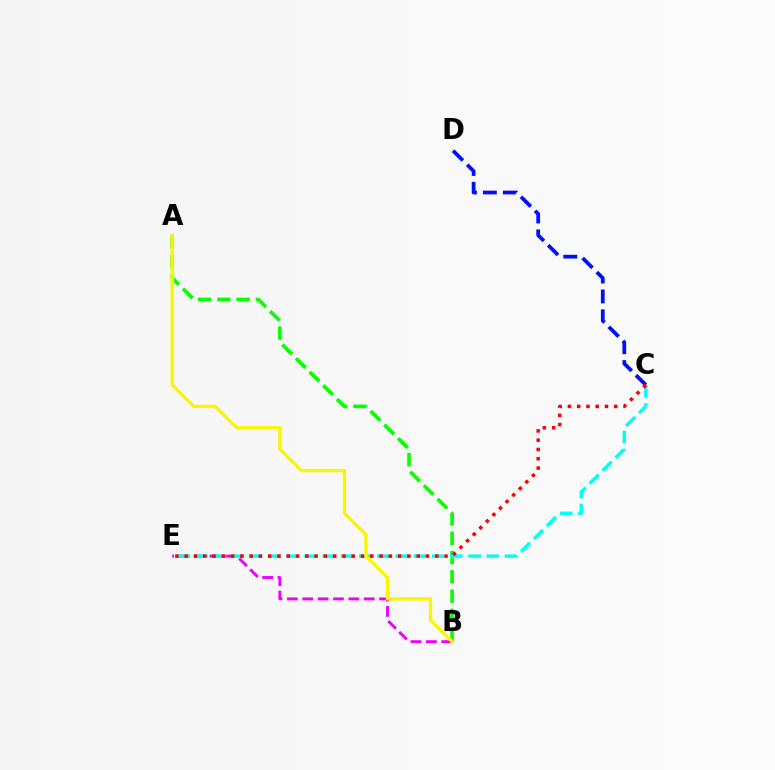{('C', 'D'): [{'color': '#0010ff', 'line_style': 'dashed', 'thickness': 2.7}], ('B', 'E'): [{'color': '#ee00ff', 'line_style': 'dashed', 'thickness': 2.09}], ('A', 'B'): [{'color': '#08ff00', 'line_style': 'dashed', 'thickness': 2.62}, {'color': '#fcf500', 'line_style': 'solid', 'thickness': 2.4}], ('C', 'E'): [{'color': '#00fff6', 'line_style': 'dashed', 'thickness': 2.47}, {'color': '#ff0000', 'line_style': 'dotted', 'thickness': 2.52}]}